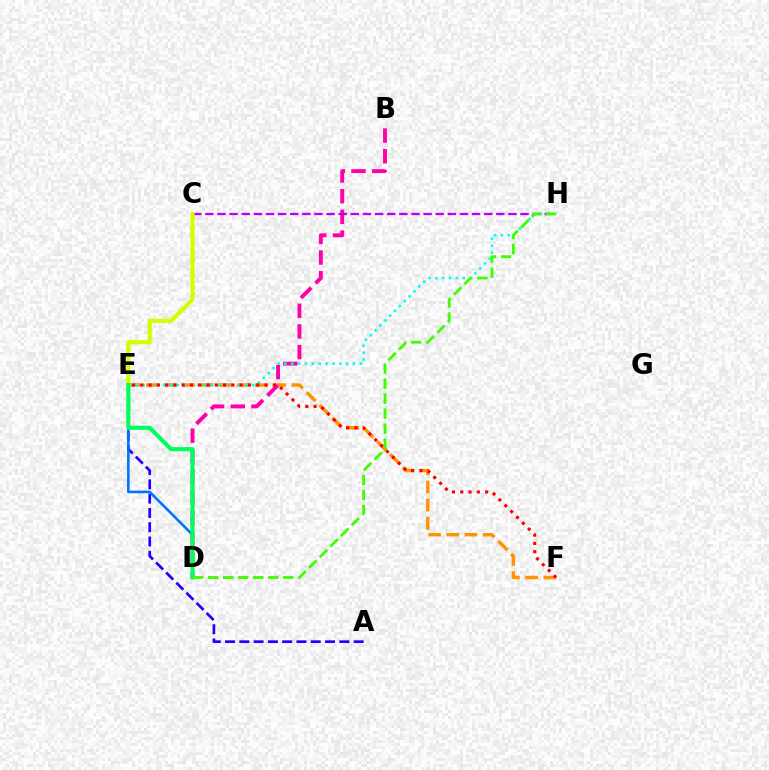{('E', 'F'): [{'color': '#ff9400', 'line_style': 'dashed', 'thickness': 2.47}, {'color': '#ff0000', 'line_style': 'dotted', 'thickness': 2.25}], ('B', 'D'): [{'color': '#ff00ac', 'line_style': 'dashed', 'thickness': 2.81}], ('A', 'E'): [{'color': '#2500ff', 'line_style': 'dashed', 'thickness': 1.94}], ('C', 'H'): [{'color': '#b900ff', 'line_style': 'dashed', 'thickness': 1.65}], ('E', 'H'): [{'color': '#00fff6', 'line_style': 'dotted', 'thickness': 1.86}], ('D', 'E'): [{'color': '#0074ff', 'line_style': 'solid', 'thickness': 1.88}, {'color': '#00ff5c', 'line_style': 'solid', 'thickness': 2.98}], ('C', 'E'): [{'color': '#d1ff00', 'line_style': 'solid', 'thickness': 3.0}], ('D', 'H'): [{'color': '#3dff00', 'line_style': 'dashed', 'thickness': 2.04}]}